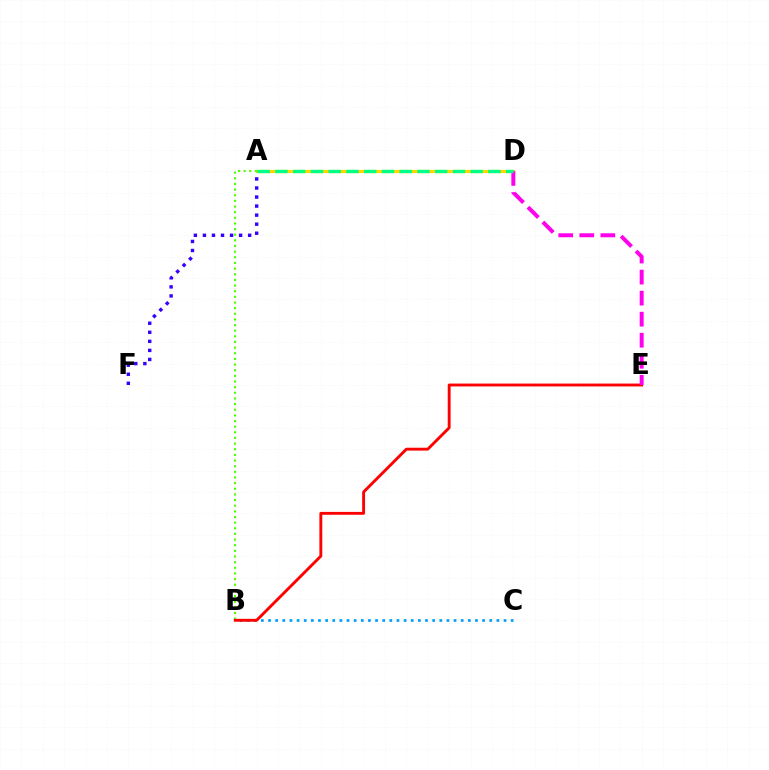{('B', 'C'): [{'color': '#009eff', 'line_style': 'dotted', 'thickness': 1.94}], ('A', 'F'): [{'color': '#3700ff', 'line_style': 'dotted', 'thickness': 2.46}], ('A', 'D'): [{'color': '#ffd500', 'line_style': 'solid', 'thickness': 2.31}, {'color': '#00ff86', 'line_style': 'dashed', 'thickness': 2.41}], ('A', 'B'): [{'color': '#4fff00', 'line_style': 'dotted', 'thickness': 1.53}], ('B', 'E'): [{'color': '#ff0000', 'line_style': 'solid', 'thickness': 2.07}], ('D', 'E'): [{'color': '#ff00ed', 'line_style': 'dashed', 'thickness': 2.86}]}